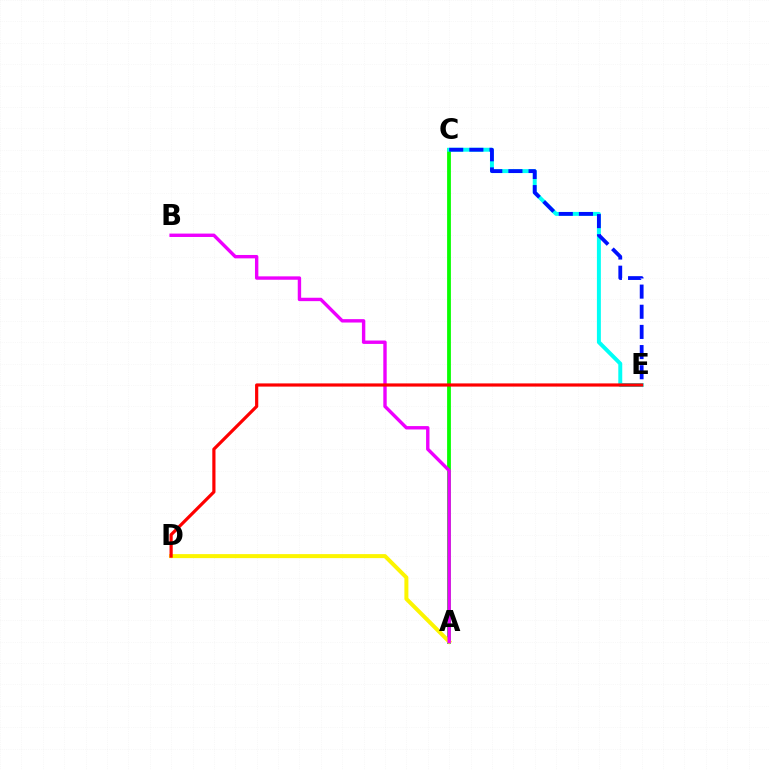{('A', 'C'): [{'color': '#08ff00', 'line_style': 'solid', 'thickness': 2.73}], ('C', 'E'): [{'color': '#00fff6', 'line_style': 'solid', 'thickness': 2.84}, {'color': '#0010ff', 'line_style': 'dashed', 'thickness': 2.74}], ('A', 'D'): [{'color': '#fcf500', 'line_style': 'solid', 'thickness': 2.88}], ('A', 'B'): [{'color': '#ee00ff', 'line_style': 'solid', 'thickness': 2.44}], ('D', 'E'): [{'color': '#ff0000', 'line_style': 'solid', 'thickness': 2.3}]}